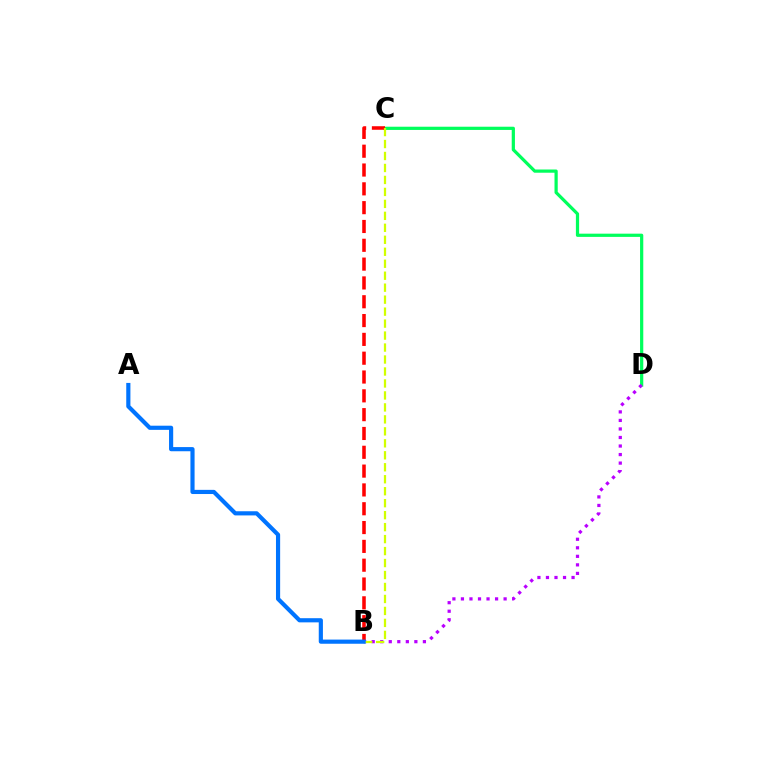{('C', 'D'): [{'color': '#00ff5c', 'line_style': 'solid', 'thickness': 2.32}], ('B', 'C'): [{'color': '#ff0000', 'line_style': 'dashed', 'thickness': 2.56}, {'color': '#d1ff00', 'line_style': 'dashed', 'thickness': 1.63}], ('B', 'D'): [{'color': '#b900ff', 'line_style': 'dotted', 'thickness': 2.32}], ('A', 'B'): [{'color': '#0074ff', 'line_style': 'solid', 'thickness': 2.99}]}